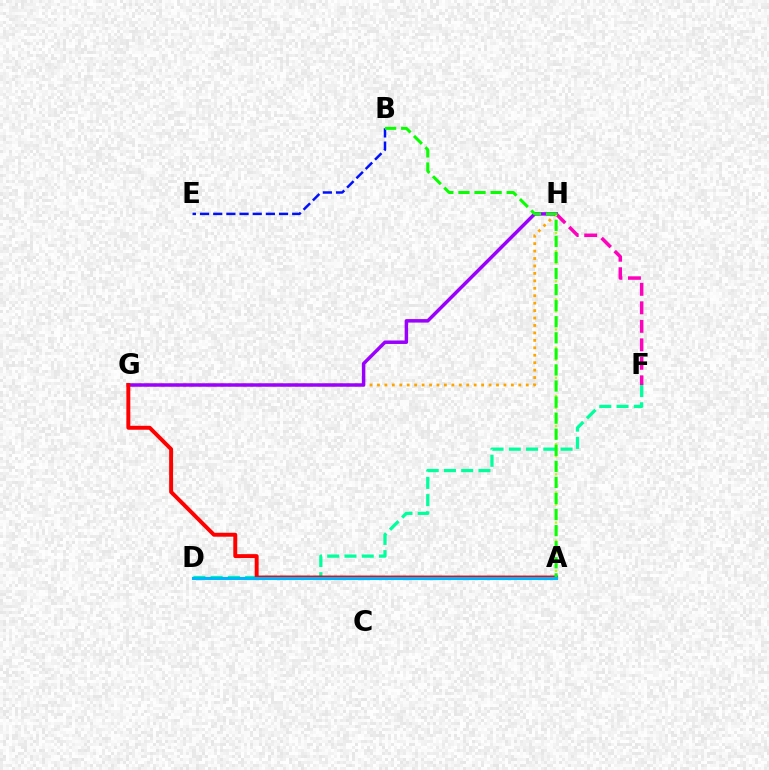{('G', 'H'): [{'color': '#ffa500', 'line_style': 'dotted', 'thickness': 2.02}, {'color': '#9b00ff', 'line_style': 'solid', 'thickness': 2.51}], ('F', 'H'): [{'color': '#ff00bd', 'line_style': 'dashed', 'thickness': 2.51}], ('B', 'E'): [{'color': '#0010ff', 'line_style': 'dashed', 'thickness': 1.79}], ('D', 'F'): [{'color': '#00ff9d', 'line_style': 'dashed', 'thickness': 2.34}], ('A', 'H'): [{'color': '#b3ff00', 'line_style': 'dotted', 'thickness': 1.64}], ('A', 'G'): [{'color': '#ff0000', 'line_style': 'solid', 'thickness': 2.84}], ('A', 'B'): [{'color': '#08ff00', 'line_style': 'dashed', 'thickness': 2.18}], ('A', 'D'): [{'color': '#00b5ff', 'line_style': 'solid', 'thickness': 2.23}]}